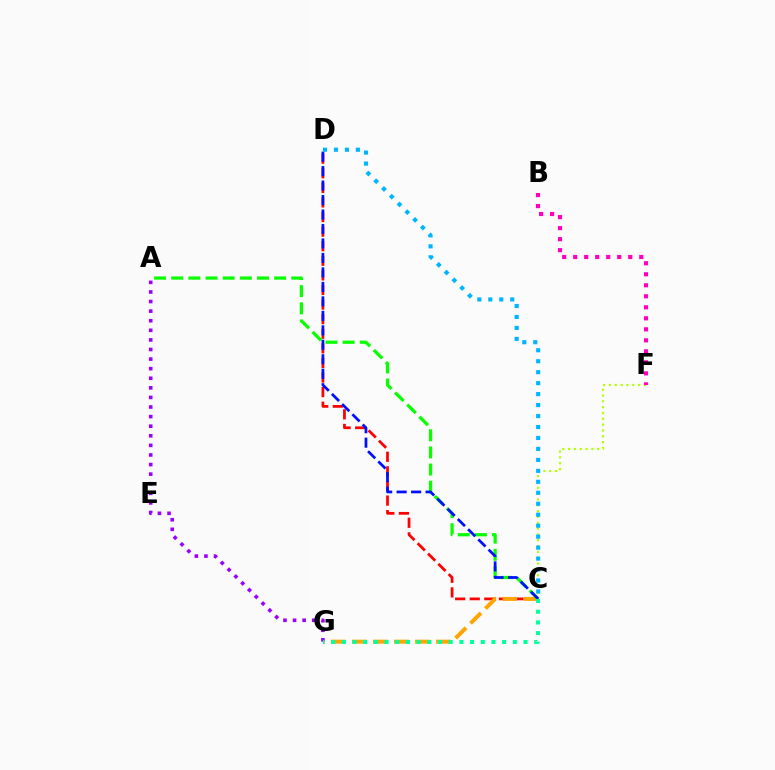{('C', 'D'): [{'color': '#ff0000', 'line_style': 'dashed', 'thickness': 1.98}, {'color': '#0010ff', 'line_style': 'dashed', 'thickness': 1.97}, {'color': '#00b5ff', 'line_style': 'dotted', 'thickness': 2.98}], ('C', 'G'): [{'color': '#ffa500', 'line_style': 'dashed', 'thickness': 2.86}, {'color': '#00ff9d', 'line_style': 'dotted', 'thickness': 2.9}], ('C', 'F'): [{'color': '#b3ff00', 'line_style': 'dotted', 'thickness': 1.58}], ('A', 'C'): [{'color': '#08ff00', 'line_style': 'dashed', 'thickness': 2.33}], ('A', 'G'): [{'color': '#9b00ff', 'line_style': 'dotted', 'thickness': 2.61}], ('B', 'F'): [{'color': '#ff00bd', 'line_style': 'dotted', 'thickness': 2.99}]}